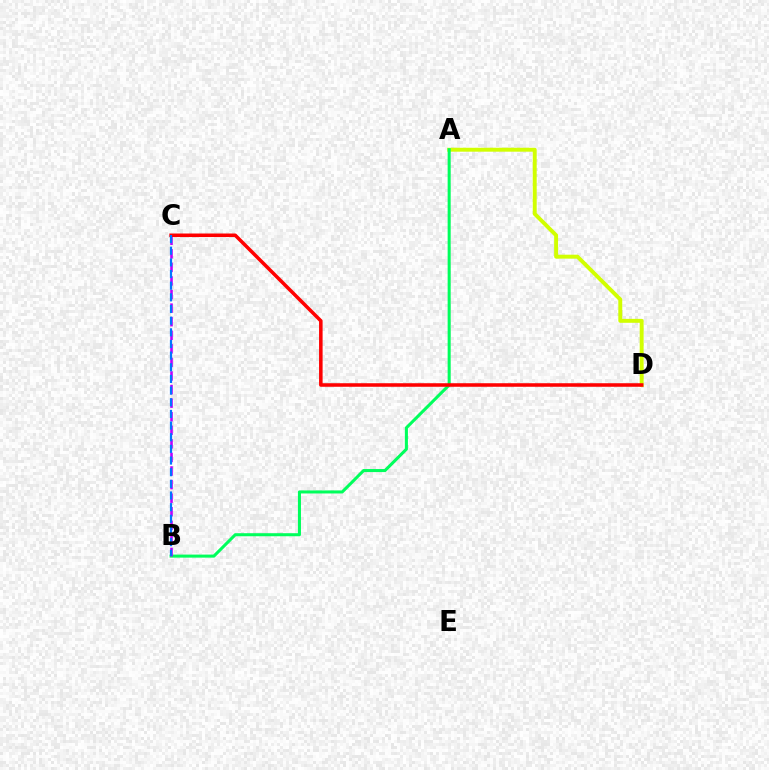{('A', 'D'): [{'color': '#d1ff00', 'line_style': 'solid', 'thickness': 2.83}], ('A', 'B'): [{'color': '#00ff5c', 'line_style': 'solid', 'thickness': 2.19}], ('B', 'C'): [{'color': '#b900ff', 'line_style': 'dashed', 'thickness': 1.84}, {'color': '#0074ff', 'line_style': 'dashed', 'thickness': 1.58}], ('C', 'D'): [{'color': '#ff0000', 'line_style': 'solid', 'thickness': 2.55}]}